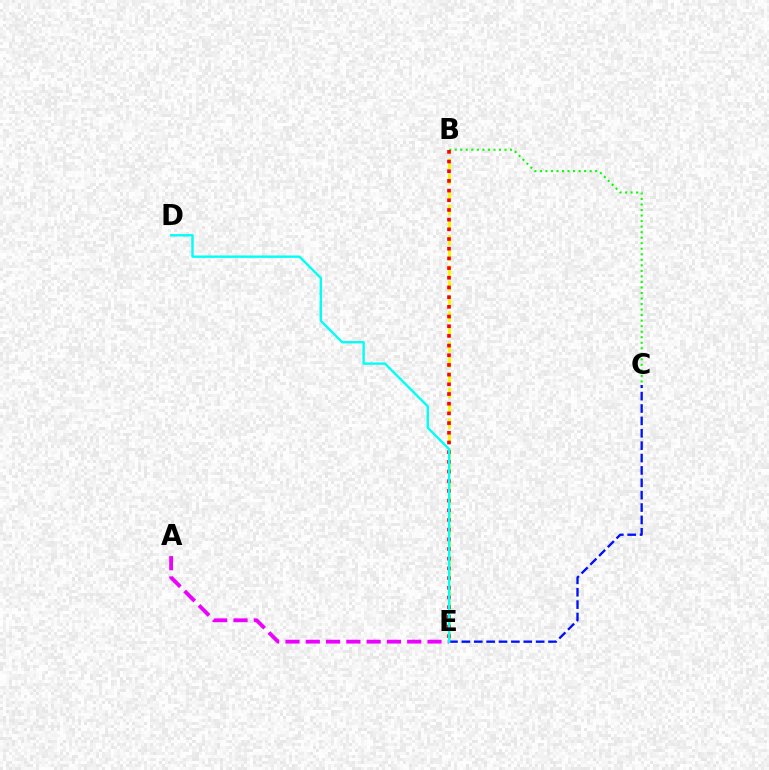{('B', 'E'): [{'color': '#fcf500', 'line_style': 'dashed', 'thickness': 2.07}, {'color': '#ff0000', 'line_style': 'dotted', 'thickness': 2.63}], ('B', 'C'): [{'color': '#08ff00', 'line_style': 'dotted', 'thickness': 1.5}], ('A', 'E'): [{'color': '#ee00ff', 'line_style': 'dashed', 'thickness': 2.76}], ('C', 'E'): [{'color': '#0010ff', 'line_style': 'dashed', 'thickness': 1.68}], ('D', 'E'): [{'color': '#00fff6', 'line_style': 'solid', 'thickness': 1.72}]}